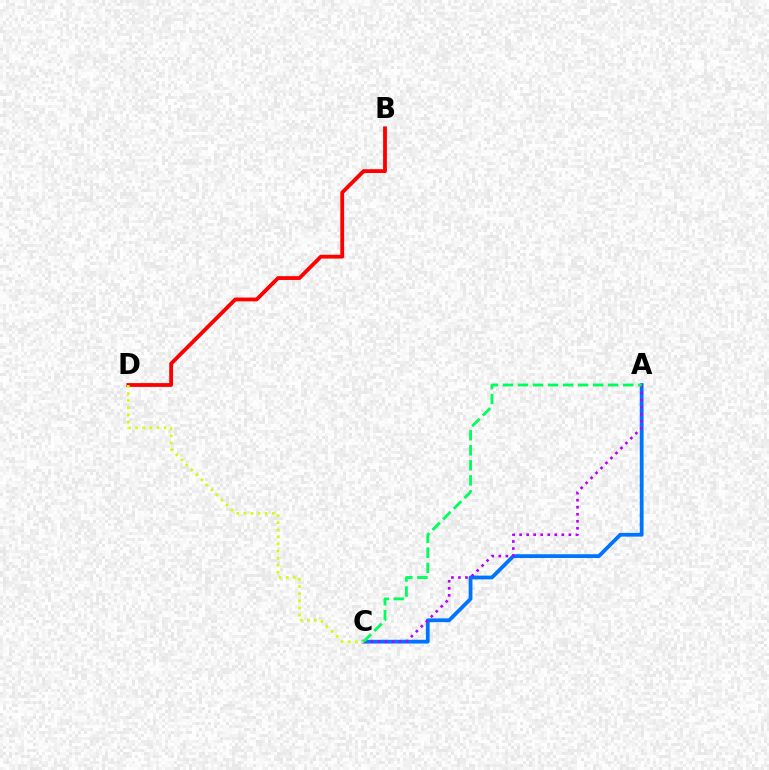{('A', 'C'): [{'color': '#0074ff', 'line_style': 'solid', 'thickness': 2.72}, {'color': '#b900ff', 'line_style': 'dotted', 'thickness': 1.91}, {'color': '#00ff5c', 'line_style': 'dashed', 'thickness': 2.04}], ('B', 'D'): [{'color': '#ff0000', 'line_style': 'solid', 'thickness': 2.75}], ('C', 'D'): [{'color': '#d1ff00', 'line_style': 'dotted', 'thickness': 1.93}]}